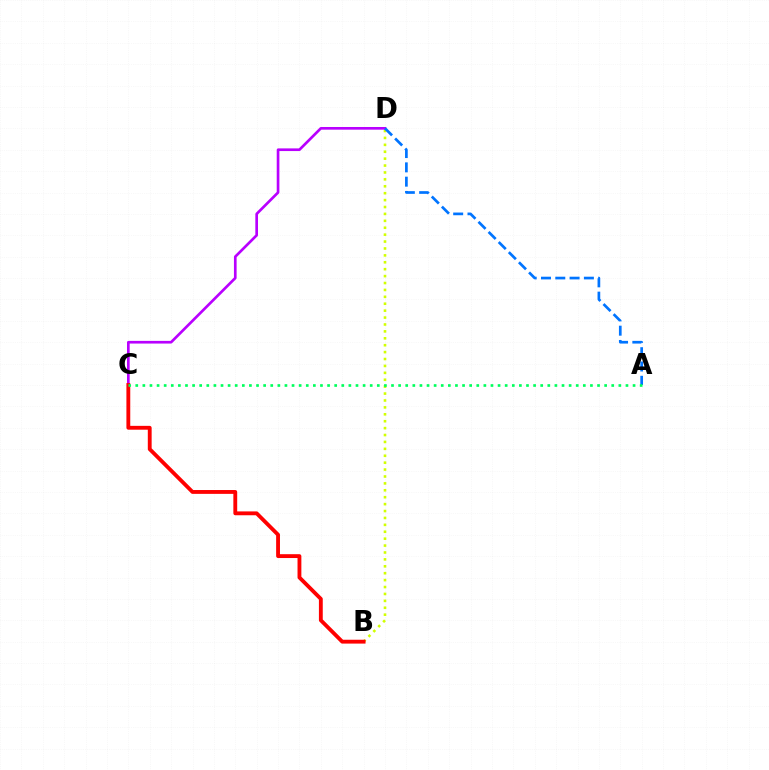{('B', 'D'): [{'color': '#d1ff00', 'line_style': 'dotted', 'thickness': 1.88}], ('C', 'D'): [{'color': '#b900ff', 'line_style': 'solid', 'thickness': 1.93}], ('A', 'D'): [{'color': '#0074ff', 'line_style': 'dashed', 'thickness': 1.94}], ('B', 'C'): [{'color': '#ff0000', 'line_style': 'solid', 'thickness': 2.77}], ('A', 'C'): [{'color': '#00ff5c', 'line_style': 'dotted', 'thickness': 1.93}]}